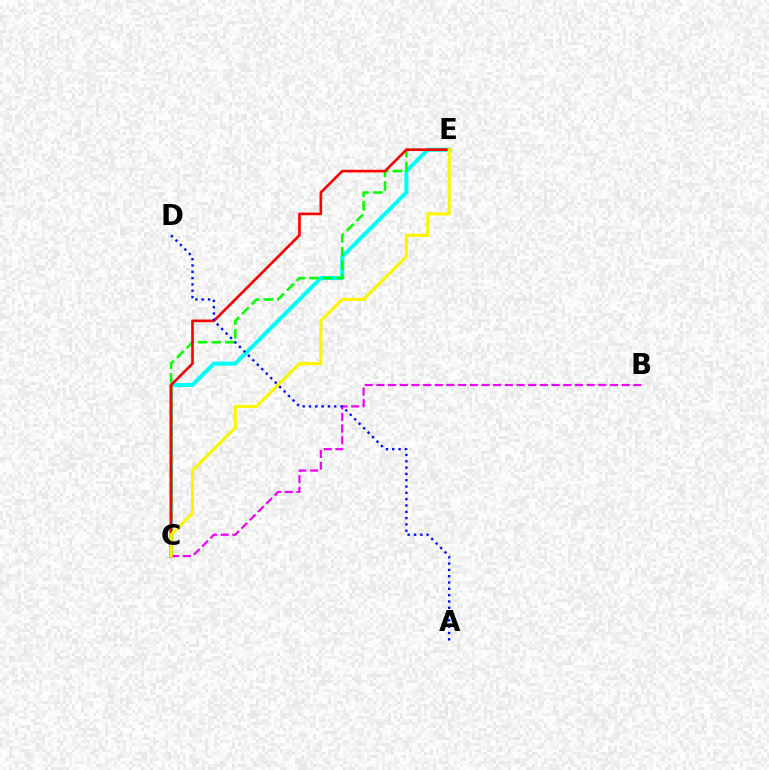{('C', 'E'): [{'color': '#00fff6', 'line_style': 'solid', 'thickness': 2.89}, {'color': '#08ff00', 'line_style': 'dashed', 'thickness': 1.86}, {'color': '#ff0000', 'line_style': 'solid', 'thickness': 1.9}, {'color': '#fcf500', 'line_style': 'solid', 'thickness': 2.26}], ('B', 'C'): [{'color': '#ee00ff', 'line_style': 'dashed', 'thickness': 1.59}], ('A', 'D'): [{'color': '#0010ff', 'line_style': 'dotted', 'thickness': 1.71}]}